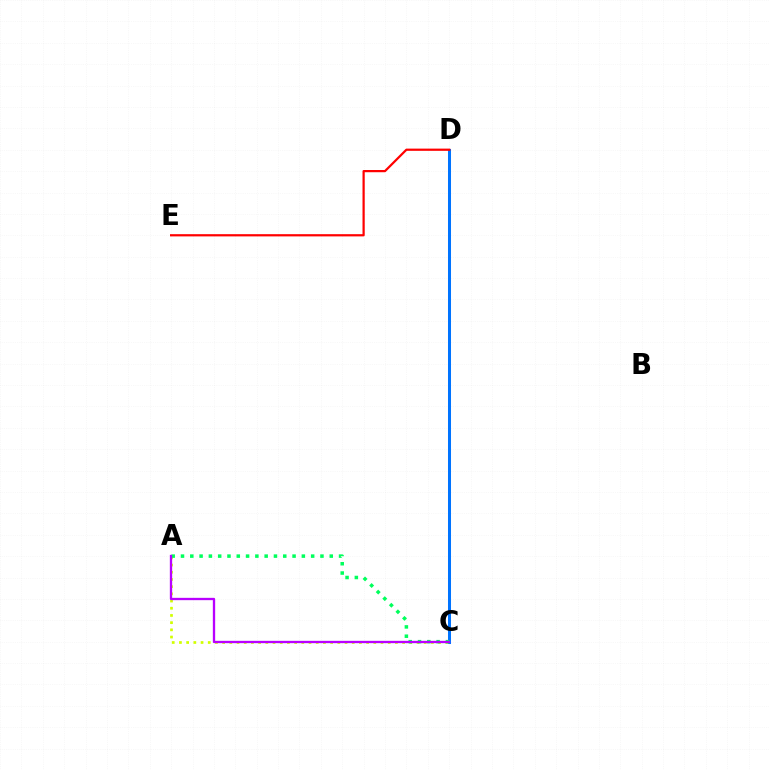{('C', 'D'): [{'color': '#0074ff', 'line_style': 'solid', 'thickness': 2.17}], ('D', 'E'): [{'color': '#ff0000', 'line_style': 'solid', 'thickness': 1.6}], ('A', 'C'): [{'color': '#d1ff00', 'line_style': 'dotted', 'thickness': 1.96}, {'color': '#00ff5c', 'line_style': 'dotted', 'thickness': 2.53}, {'color': '#b900ff', 'line_style': 'solid', 'thickness': 1.67}]}